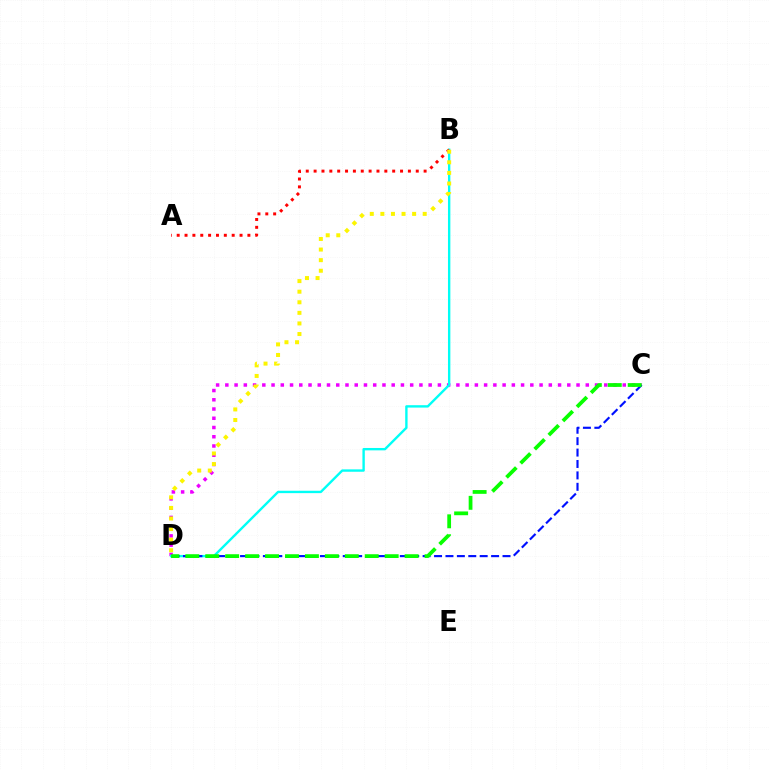{('C', 'D'): [{'color': '#ee00ff', 'line_style': 'dotted', 'thickness': 2.51}, {'color': '#0010ff', 'line_style': 'dashed', 'thickness': 1.55}, {'color': '#08ff00', 'line_style': 'dashed', 'thickness': 2.71}], ('B', 'D'): [{'color': '#00fff6', 'line_style': 'solid', 'thickness': 1.71}, {'color': '#fcf500', 'line_style': 'dotted', 'thickness': 2.88}], ('A', 'B'): [{'color': '#ff0000', 'line_style': 'dotted', 'thickness': 2.13}]}